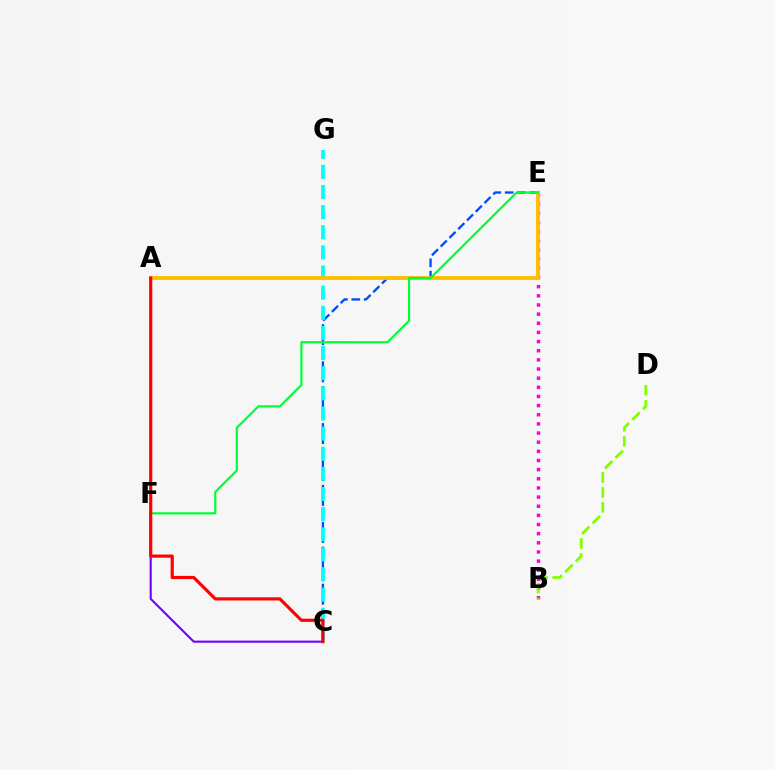{('C', 'E'): [{'color': '#004bff', 'line_style': 'dashed', 'thickness': 1.68}], ('C', 'G'): [{'color': '#00fff6', 'line_style': 'dashed', 'thickness': 2.74}], ('B', 'E'): [{'color': '#ff00cf', 'line_style': 'dotted', 'thickness': 2.49}], ('C', 'F'): [{'color': '#7200ff', 'line_style': 'solid', 'thickness': 1.52}], ('A', 'E'): [{'color': '#ffbd00', 'line_style': 'solid', 'thickness': 2.77}], ('E', 'F'): [{'color': '#00ff39', 'line_style': 'solid', 'thickness': 1.6}], ('A', 'C'): [{'color': '#ff0000', 'line_style': 'solid', 'thickness': 2.28}], ('B', 'D'): [{'color': '#84ff00', 'line_style': 'dashed', 'thickness': 2.04}]}